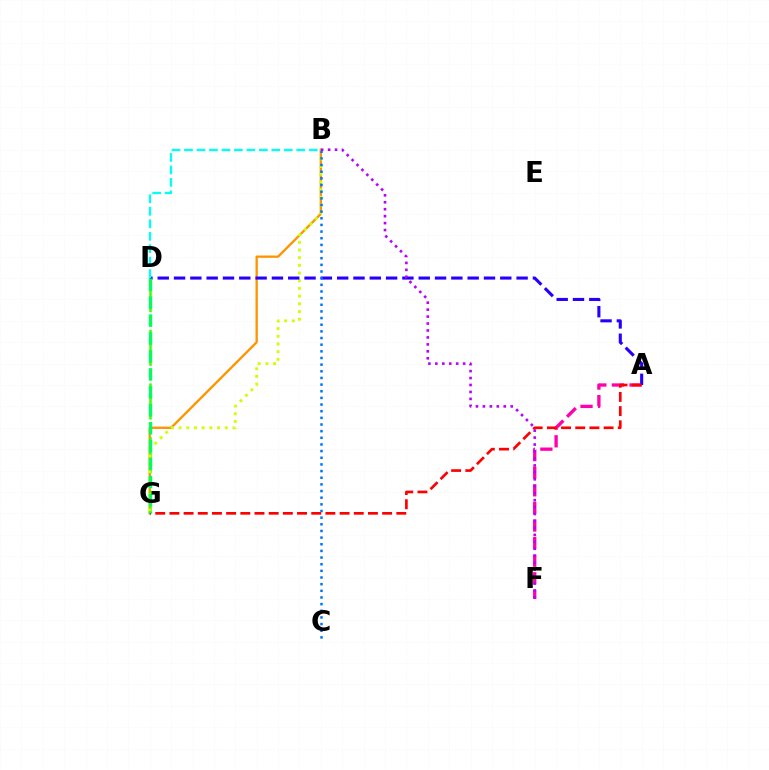{('A', 'F'): [{'color': '#ff00ac', 'line_style': 'dashed', 'thickness': 2.39}], ('B', 'G'): [{'color': '#ff9400', 'line_style': 'solid', 'thickness': 1.67}, {'color': '#d1ff00', 'line_style': 'dotted', 'thickness': 2.09}], ('D', 'G'): [{'color': '#3dff00', 'line_style': 'dashed', 'thickness': 1.82}, {'color': '#00ff5c', 'line_style': 'dashed', 'thickness': 2.44}], ('A', 'D'): [{'color': '#2500ff', 'line_style': 'dashed', 'thickness': 2.22}], ('B', 'C'): [{'color': '#0074ff', 'line_style': 'dotted', 'thickness': 1.81}], ('A', 'G'): [{'color': '#ff0000', 'line_style': 'dashed', 'thickness': 1.93}], ('B', 'F'): [{'color': '#b900ff', 'line_style': 'dotted', 'thickness': 1.89}], ('B', 'D'): [{'color': '#00fff6', 'line_style': 'dashed', 'thickness': 1.69}]}